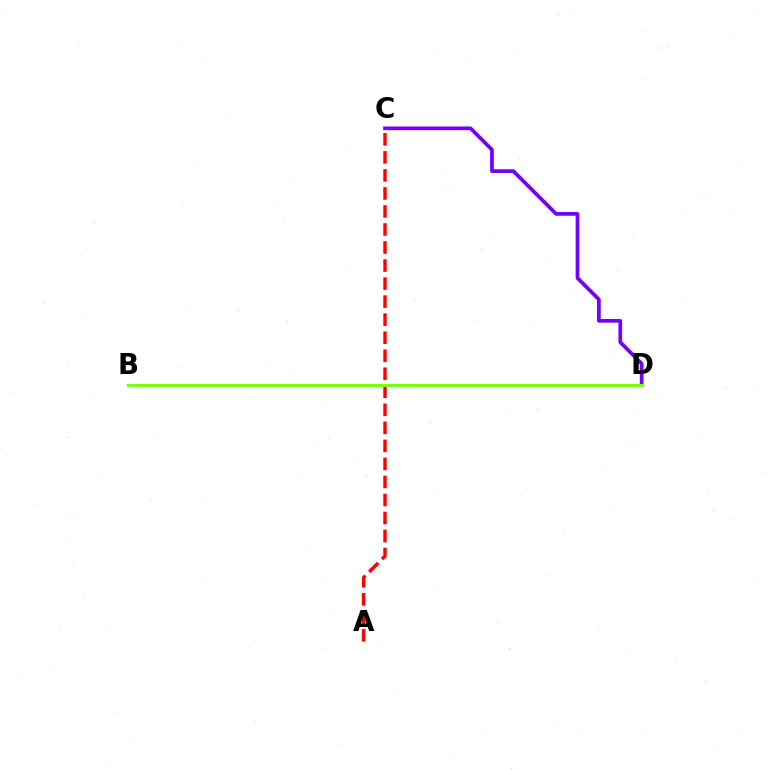{('A', 'C'): [{'color': '#ff0000', 'line_style': 'dashed', 'thickness': 2.45}], ('C', 'D'): [{'color': '#7200ff', 'line_style': 'solid', 'thickness': 2.68}], ('B', 'D'): [{'color': '#00fff6', 'line_style': 'solid', 'thickness': 2.27}, {'color': '#84ff00', 'line_style': 'solid', 'thickness': 2.07}]}